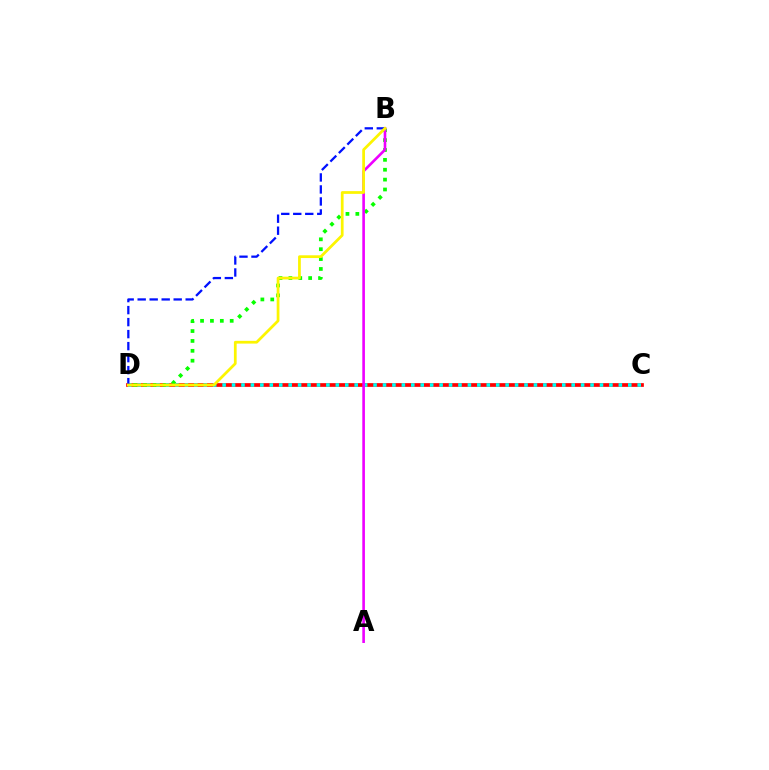{('C', 'D'): [{'color': '#ff0000', 'line_style': 'solid', 'thickness': 2.67}, {'color': '#00fff6', 'line_style': 'dotted', 'thickness': 2.56}], ('B', 'D'): [{'color': '#08ff00', 'line_style': 'dotted', 'thickness': 2.68}, {'color': '#0010ff', 'line_style': 'dashed', 'thickness': 1.63}, {'color': '#fcf500', 'line_style': 'solid', 'thickness': 1.98}], ('A', 'B'): [{'color': '#ee00ff', 'line_style': 'solid', 'thickness': 1.89}]}